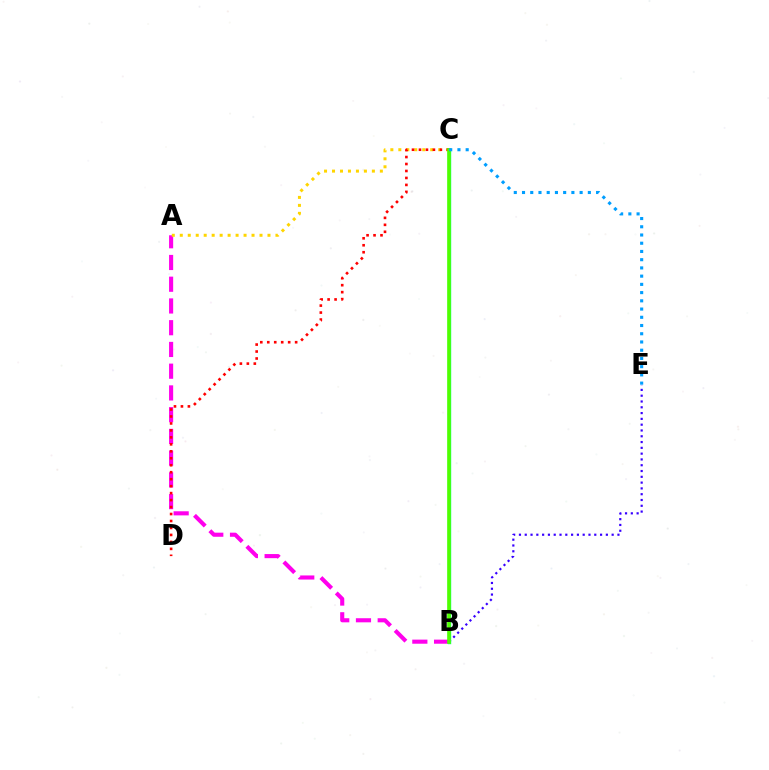{('A', 'B'): [{'color': '#ff00ed', 'line_style': 'dashed', 'thickness': 2.95}], ('A', 'C'): [{'color': '#ffd500', 'line_style': 'dotted', 'thickness': 2.17}], ('C', 'D'): [{'color': '#ff0000', 'line_style': 'dotted', 'thickness': 1.89}], ('B', 'E'): [{'color': '#3700ff', 'line_style': 'dotted', 'thickness': 1.57}], ('B', 'C'): [{'color': '#00ff86', 'line_style': 'solid', 'thickness': 2.45}, {'color': '#4fff00', 'line_style': 'solid', 'thickness': 2.59}], ('C', 'E'): [{'color': '#009eff', 'line_style': 'dotted', 'thickness': 2.24}]}